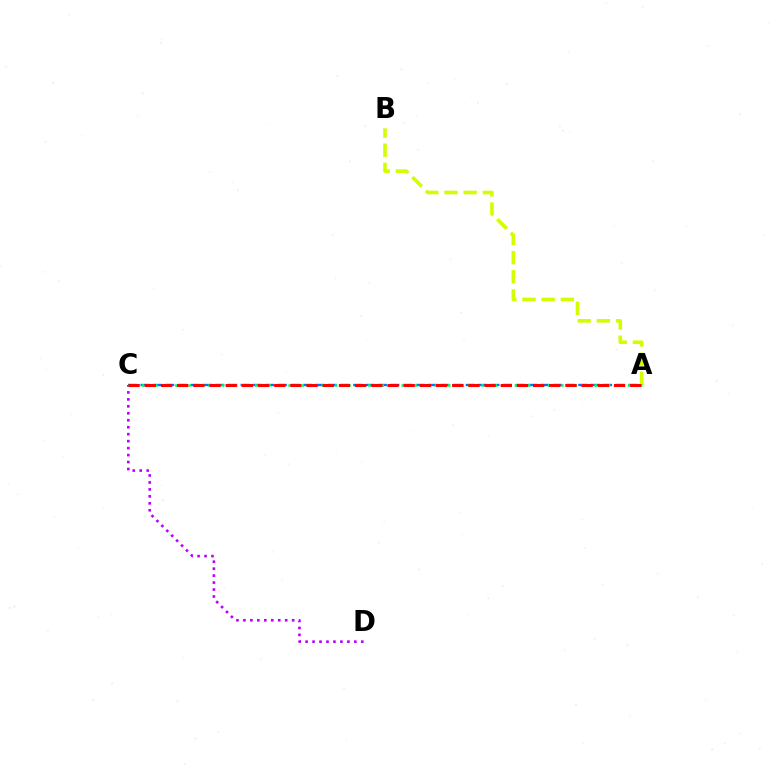{('A', 'C'): [{'color': '#0074ff', 'line_style': 'dashed', 'thickness': 1.7}, {'color': '#00ff5c', 'line_style': 'dotted', 'thickness': 1.81}, {'color': '#ff0000', 'line_style': 'dashed', 'thickness': 2.2}], ('C', 'D'): [{'color': '#b900ff', 'line_style': 'dotted', 'thickness': 1.89}], ('A', 'B'): [{'color': '#d1ff00', 'line_style': 'dashed', 'thickness': 2.6}]}